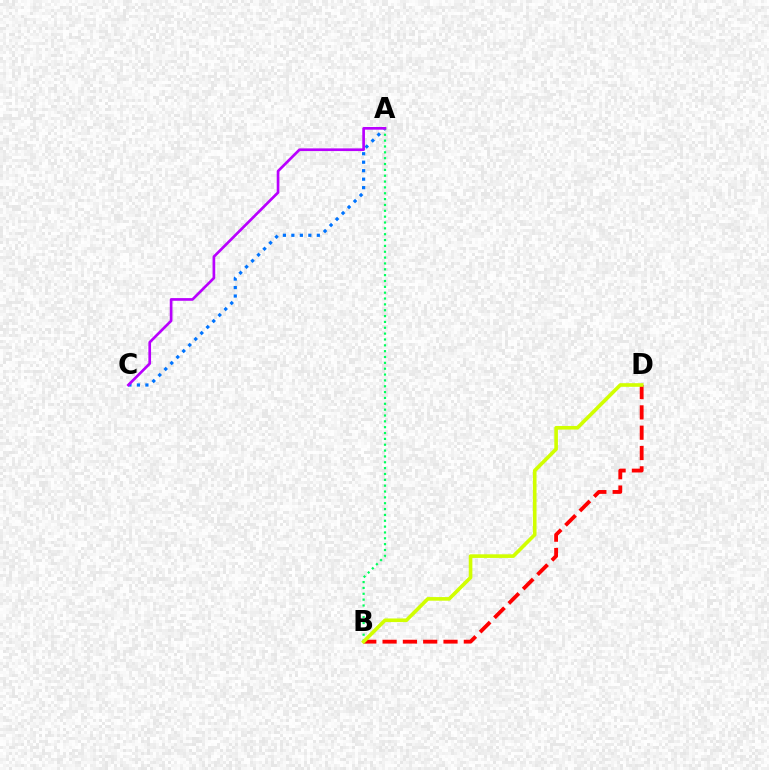{('A', 'C'): [{'color': '#0074ff', 'line_style': 'dotted', 'thickness': 2.3}, {'color': '#b900ff', 'line_style': 'solid', 'thickness': 1.93}], ('B', 'D'): [{'color': '#ff0000', 'line_style': 'dashed', 'thickness': 2.76}, {'color': '#d1ff00', 'line_style': 'solid', 'thickness': 2.61}], ('A', 'B'): [{'color': '#00ff5c', 'line_style': 'dotted', 'thickness': 1.59}]}